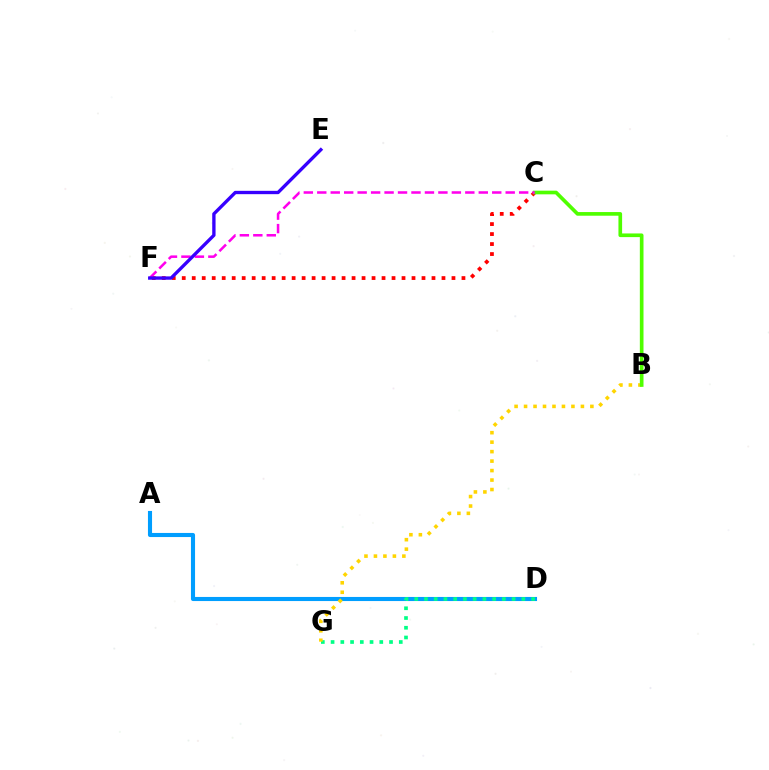{('C', 'F'): [{'color': '#ff0000', 'line_style': 'dotted', 'thickness': 2.71}, {'color': '#ff00ed', 'line_style': 'dashed', 'thickness': 1.83}], ('A', 'D'): [{'color': '#009eff', 'line_style': 'solid', 'thickness': 2.95}], ('D', 'G'): [{'color': '#00ff86', 'line_style': 'dotted', 'thickness': 2.65}], ('B', 'G'): [{'color': '#ffd500', 'line_style': 'dotted', 'thickness': 2.57}], ('B', 'C'): [{'color': '#4fff00', 'line_style': 'solid', 'thickness': 2.64}], ('E', 'F'): [{'color': '#3700ff', 'line_style': 'solid', 'thickness': 2.4}]}